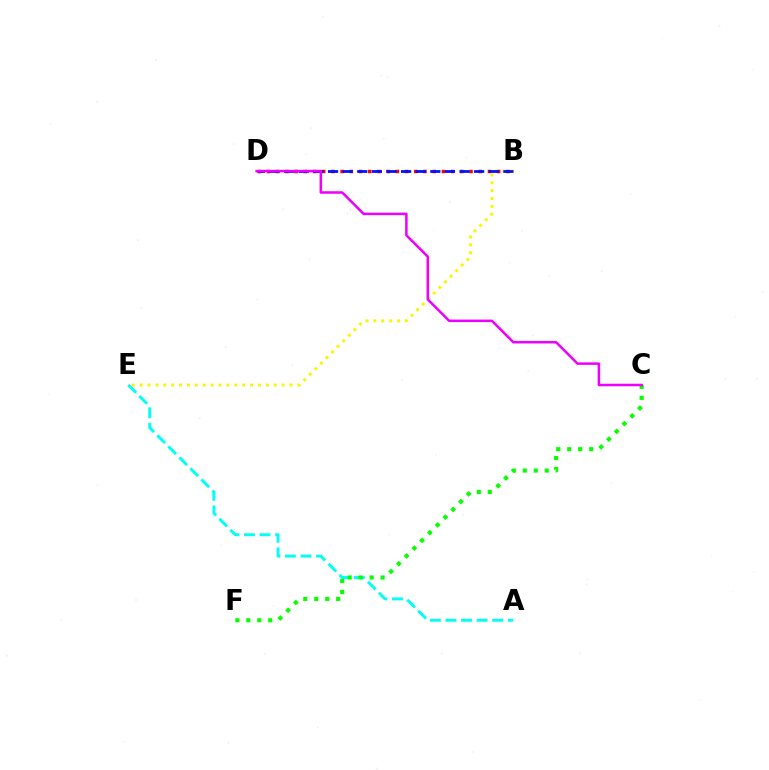{('B', 'D'): [{'color': '#ff0000', 'line_style': 'dotted', 'thickness': 2.5}, {'color': '#0010ff', 'line_style': 'dashed', 'thickness': 1.99}], ('A', 'E'): [{'color': '#00fff6', 'line_style': 'dashed', 'thickness': 2.12}], ('B', 'E'): [{'color': '#fcf500', 'line_style': 'dotted', 'thickness': 2.14}], ('C', 'F'): [{'color': '#08ff00', 'line_style': 'dotted', 'thickness': 2.98}], ('C', 'D'): [{'color': '#ee00ff', 'line_style': 'solid', 'thickness': 1.82}]}